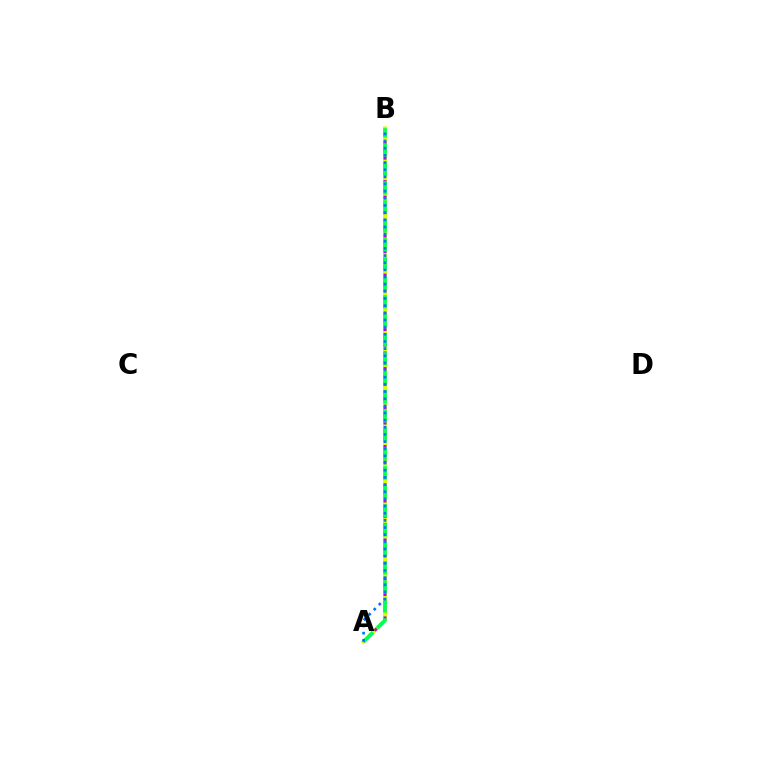{('A', 'B'): [{'color': '#ff0000', 'line_style': 'solid', 'thickness': 1.73}, {'color': '#d1ff00', 'line_style': 'solid', 'thickness': 2.81}, {'color': '#b900ff', 'line_style': 'dotted', 'thickness': 2.12}, {'color': '#00ff5c', 'line_style': 'dashed', 'thickness': 2.58}, {'color': '#0074ff', 'line_style': 'dotted', 'thickness': 1.94}]}